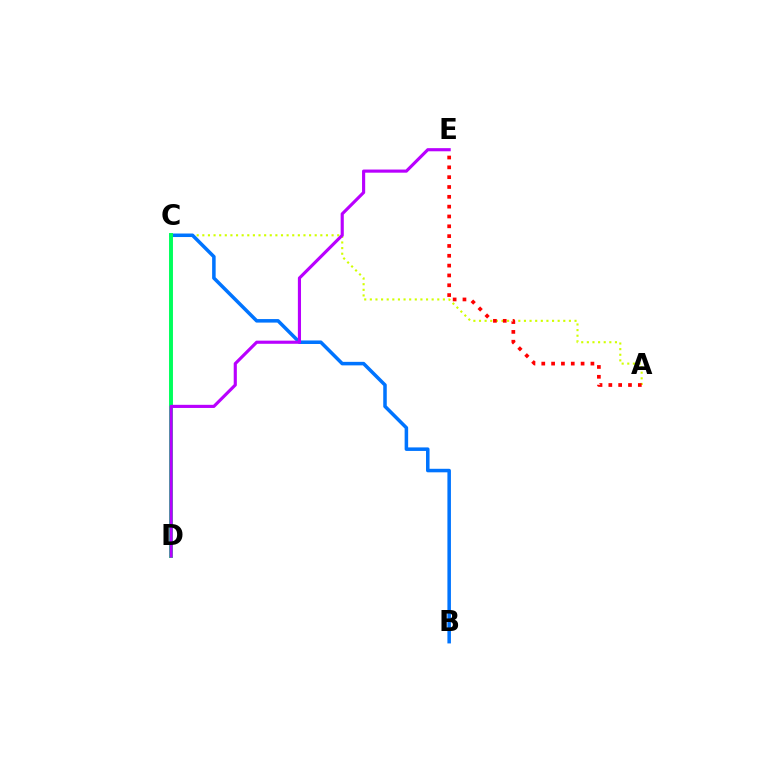{('A', 'C'): [{'color': '#d1ff00', 'line_style': 'dotted', 'thickness': 1.53}], ('B', 'C'): [{'color': '#0074ff', 'line_style': 'solid', 'thickness': 2.54}], ('C', 'D'): [{'color': '#00ff5c', 'line_style': 'solid', 'thickness': 2.83}], ('A', 'E'): [{'color': '#ff0000', 'line_style': 'dotted', 'thickness': 2.67}], ('D', 'E'): [{'color': '#b900ff', 'line_style': 'solid', 'thickness': 2.26}]}